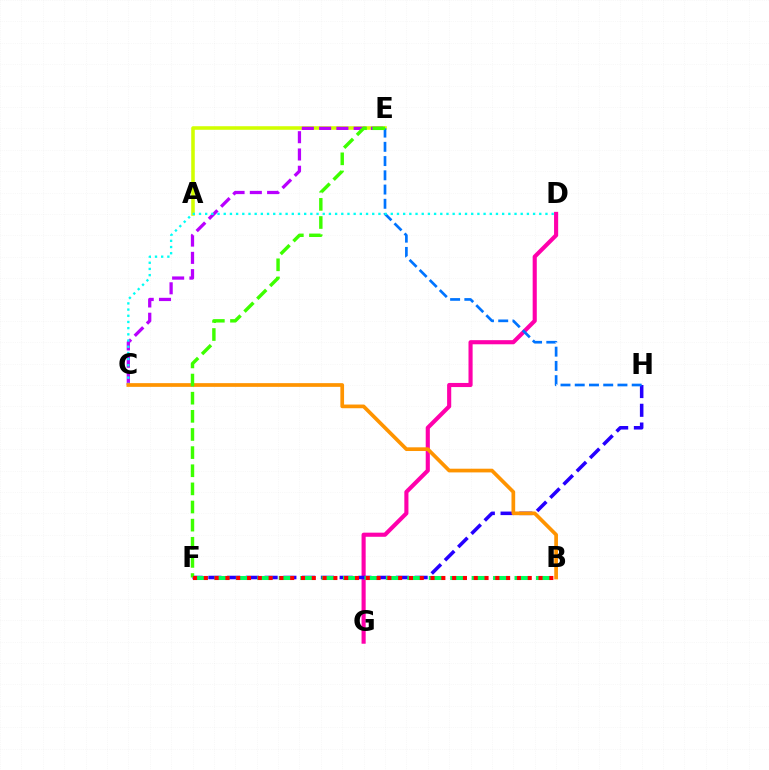{('A', 'E'): [{'color': '#d1ff00', 'line_style': 'solid', 'thickness': 2.57}], ('C', 'E'): [{'color': '#b900ff', 'line_style': 'dashed', 'thickness': 2.35}], ('D', 'G'): [{'color': '#ff00ac', 'line_style': 'solid', 'thickness': 2.96}], ('F', 'H'): [{'color': '#2500ff', 'line_style': 'dashed', 'thickness': 2.55}], ('E', 'H'): [{'color': '#0074ff', 'line_style': 'dashed', 'thickness': 1.93}], ('C', 'D'): [{'color': '#00fff6', 'line_style': 'dotted', 'thickness': 1.68}], ('B', 'C'): [{'color': '#ff9400', 'line_style': 'solid', 'thickness': 2.66}], ('E', 'F'): [{'color': '#3dff00', 'line_style': 'dashed', 'thickness': 2.46}], ('B', 'F'): [{'color': '#00ff5c', 'line_style': 'dashed', 'thickness': 2.91}, {'color': '#ff0000', 'line_style': 'dotted', 'thickness': 2.93}]}